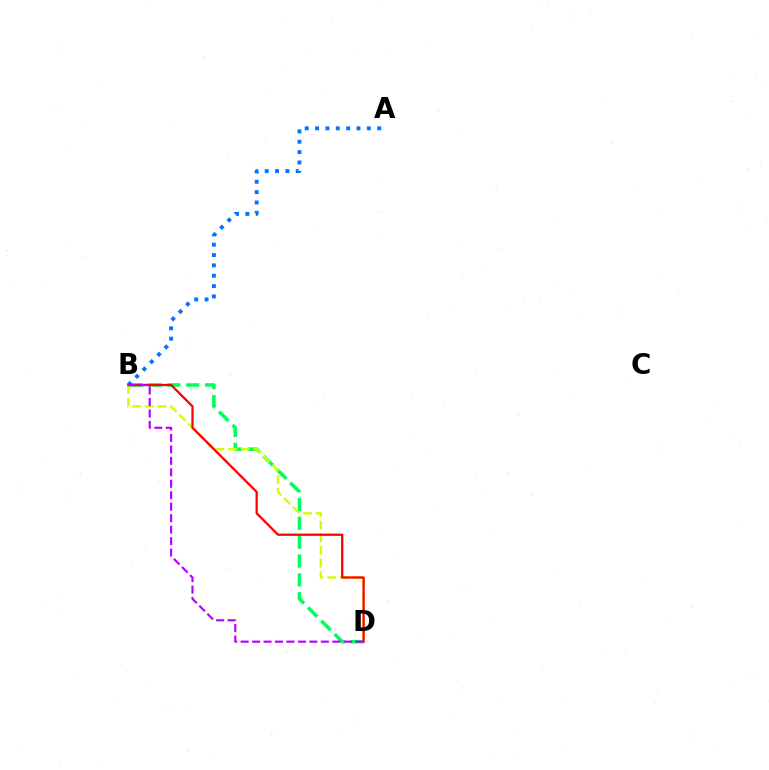{('B', 'D'): [{'color': '#00ff5c', 'line_style': 'dashed', 'thickness': 2.56}, {'color': '#d1ff00', 'line_style': 'dashed', 'thickness': 1.72}, {'color': '#ff0000', 'line_style': 'solid', 'thickness': 1.63}, {'color': '#b900ff', 'line_style': 'dashed', 'thickness': 1.56}], ('A', 'B'): [{'color': '#0074ff', 'line_style': 'dotted', 'thickness': 2.81}]}